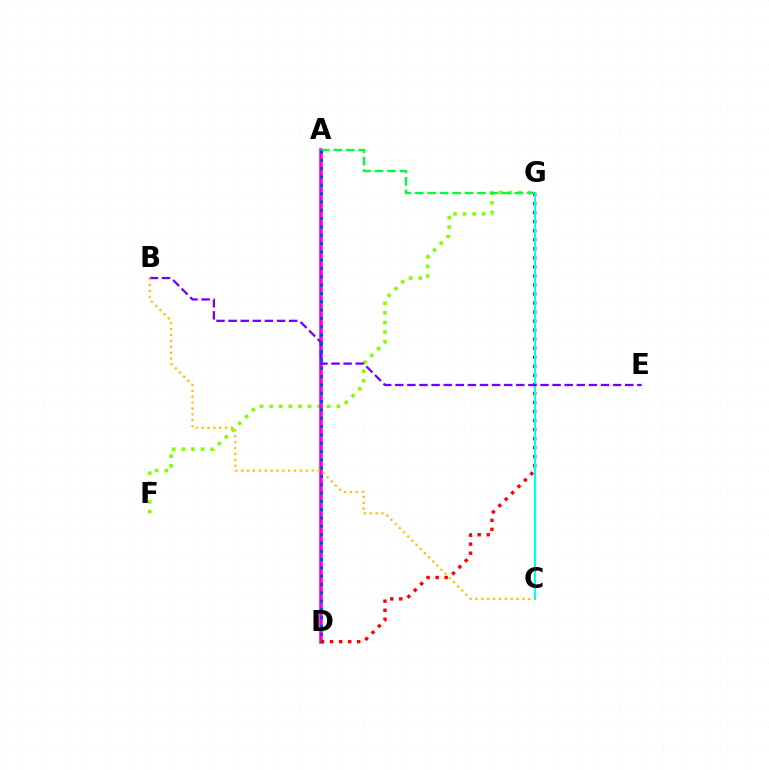{('F', 'G'): [{'color': '#84ff00', 'line_style': 'dotted', 'thickness': 2.61}], ('A', 'D'): [{'color': '#ff00cf', 'line_style': 'solid', 'thickness': 2.55}, {'color': '#004bff', 'line_style': 'dotted', 'thickness': 2.26}], ('D', 'G'): [{'color': '#ff0000', 'line_style': 'dotted', 'thickness': 2.46}], ('C', 'G'): [{'color': '#00fff6', 'line_style': 'solid', 'thickness': 1.56}], ('A', 'G'): [{'color': '#00ff39', 'line_style': 'dashed', 'thickness': 1.69}], ('B', 'E'): [{'color': '#7200ff', 'line_style': 'dashed', 'thickness': 1.64}], ('B', 'C'): [{'color': '#ffbd00', 'line_style': 'dotted', 'thickness': 1.6}]}